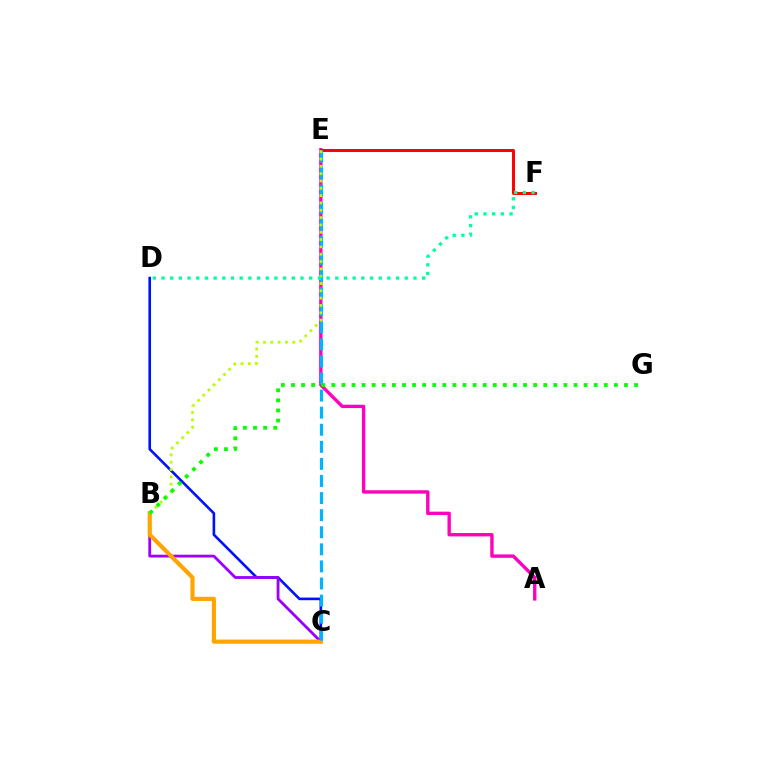{('A', 'E'): [{'color': '#ff00bd', 'line_style': 'solid', 'thickness': 2.42}], ('C', 'D'): [{'color': '#0010ff', 'line_style': 'solid', 'thickness': 1.89}], ('E', 'F'): [{'color': '#ff0000', 'line_style': 'solid', 'thickness': 2.14}], ('B', 'C'): [{'color': '#9b00ff', 'line_style': 'solid', 'thickness': 2.02}, {'color': '#ffa500', 'line_style': 'solid', 'thickness': 2.99}], ('C', 'E'): [{'color': '#00b5ff', 'line_style': 'dashed', 'thickness': 2.32}], ('B', 'E'): [{'color': '#b3ff00', 'line_style': 'dotted', 'thickness': 1.99}], ('D', 'F'): [{'color': '#00ff9d', 'line_style': 'dotted', 'thickness': 2.36}], ('B', 'G'): [{'color': '#08ff00', 'line_style': 'dotted', 'thickness': 2.74}]}